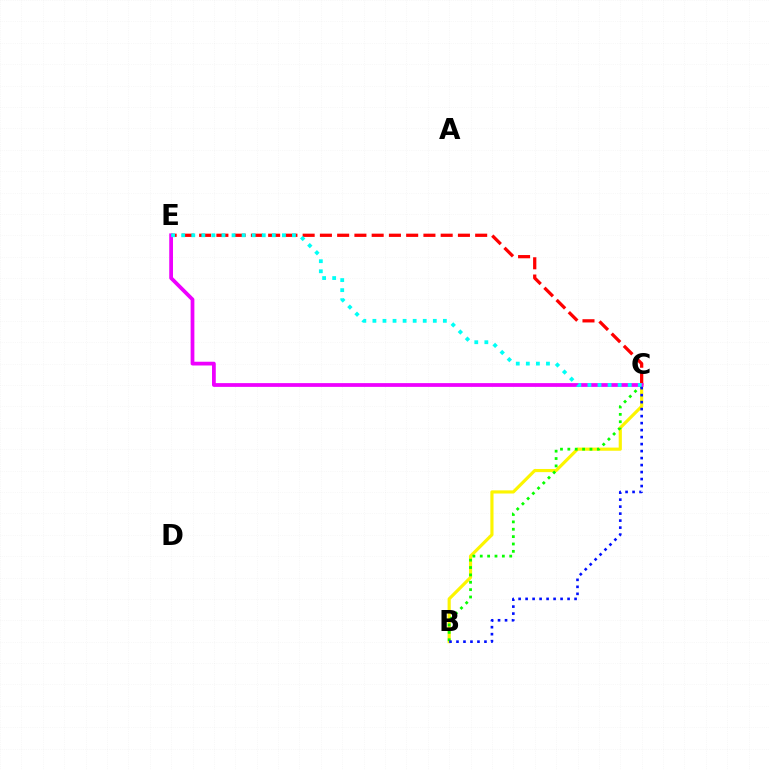{('B', 'C'): [{'color': '#fcf500', 'line_style': 'solid', 'thickness': 2.27}, {'color': '#08ff00', 'line_style': 'dotted', 'thickness': 2.0}, {'color': '#0010ff', 'line_style': 'dotted', 'thickness': 1.9}], ('C', 'E'): [{'color': '#ff0000', 'line_style': 'dashed', 'thickness': 2.34}, {'color': '#ee00ff', 'line_style': 'solid', 'thickness': 2.7}, {'color': '#00fff6', 'line_style': 'dotted', 'thickness': 2.74}]}